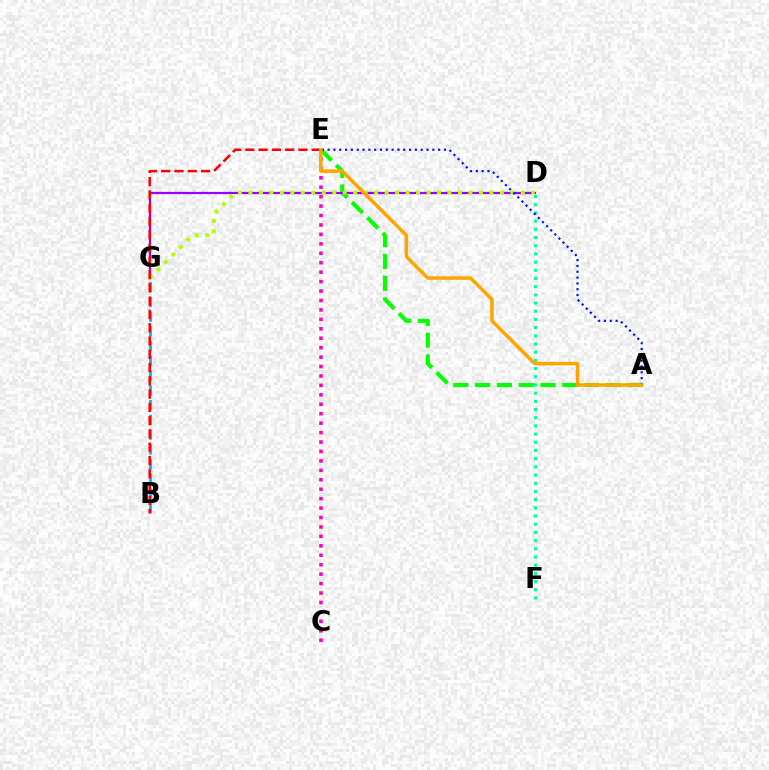{('A', 'E'): [{'color': '#08ff00', 'line_style': 'dashed', 'thickness': 2.96}, {'color': '#0010ff', 'line_style': 'dotted', 'thickness': 1.58}, {'color': '#ffa500', 'line_style': 'solid', 'thickness': 2.52}], ('C', 'E'): [{'color': '#ff00bd', 'line_style': 'dotted', 'thickness': 2.56}], ('B', 'G'): [{'color': '#00b5ff', 'line_style': 'dashed', 'thickness': 2.0}], ('D', 'G'): [{'color': '#9b00ff', 'line_style': 'solid', 'thickness': 1.62}, {'color': '#b3ff00', 'line_style': 'dotted', 'thickness': 2.85}], ('D', 'F'): [{'color': '#00ff9d', 'line_style': 'dotted', 'thickness': 2.23}], ('B', 'E'): [{'color': '#ff0000', 'line_style': 'dashed', 'thickness': 1.8}]}